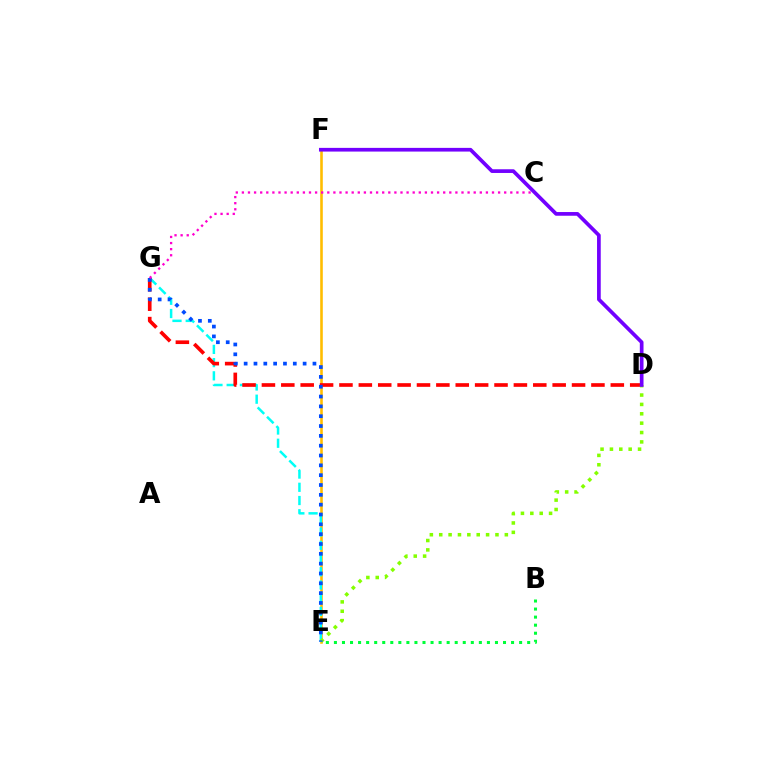{('E', 'F'): [{'color': '#ffbd00', 'line_style': 'solid', 'thickness': 1.87}], ('E', 'G'): [{'color': '#00fff6', 'line_style': 'dashed', 'thickness': 1.8}, {'color': '#004bff', 'line_style': 'dotted', 'thickness': 2.67}], ('D', 'G'): [{'color': '#ff0000', 'line_style': 'dashed', 'thickness': 2.63}], ('B', 'E'): [{'color': '#00ff39', 'line_style': 'dotted', 'thickness': 2.19}], ('D', 'E'): [{'color': '#84ff00', 'line_style': 'dotted', 'thickness': 2.55}], ('C', 'G'): [{'color': '#ff00cf', 'line_style': 'dotted', 'thickness': 1.66}], ('D', 'F'): [{'color': '#7200ff', 'line_style': 'solid', 'thickness': 2.66}]}